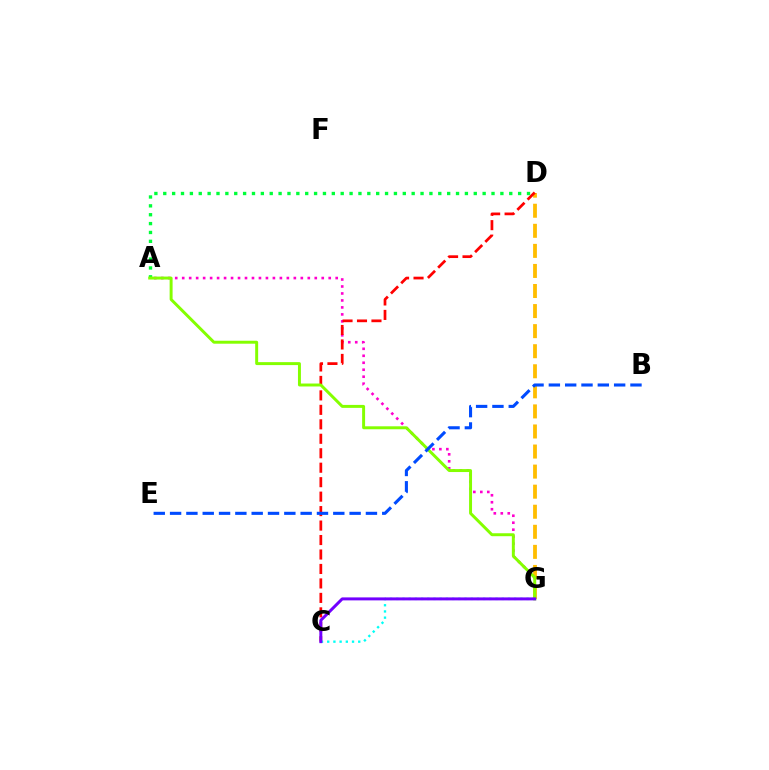{('A', 'G'): [{'color': '#ff00cf', 'line_style': 'dotted', 'thickness': 1.9}, {'color': '#84ff00', 'line_style': 'solid', 'thickness': 2.13}], ('D', 'G'): [{'color': '#ffbd00', 'line_style': 'dashed', 'thickness': 2.73}], ('C', 'D'): [{'color': '#ff0000', 'line_style': 'dashed', 'thickness': 1.96}], ('C', 'G'): [{'color': '#00fff6', 'line_style': 'dotted', 'thickness': 1.69}, {'color': '#7200ff', 'line_style': 'solid', 'thickness': 2.14}], ('A', 'D'): [{'color': '#00ff39', 'line_style': 'dotted', 'thickness': 2.41}], ('B', 'E'): [{'color': '#004bff', 'line_style': 'dashed', 'thickness': 2.22}]}